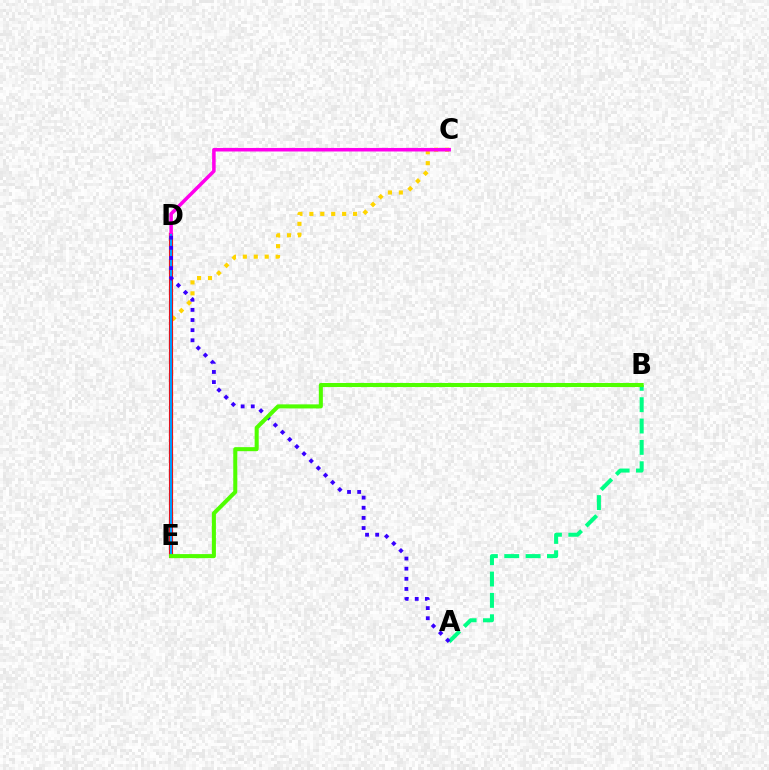{('A', 'B'): [{'color': '#00ff86', 'line_style': 'dashed', 'thickness': 2.9}], ('C', 'E'): [{'color': '#ffd500', 'line_style': 'dotted', 'thickness': 2.97}], ('D', 'E'): [{'color': '#ff0000', 'line_style': 'solid', 'thickness': 2.99}, {'color': '#009eff', 'line_style': 'solid', 'thickness': 1.64}], ('C', 'D'): [{'color': '#ff00ed', 'line_style': 'solid', 'thickness': 2.55}], ('A', 'D'): [{'color': '#3700ff', 'line_style': 'dotted', 'thickness': 2.75}], ('B', 'E'): [{'color': '#4fff00', 'line_style': 'solid', 'thickness': 2.91}]}